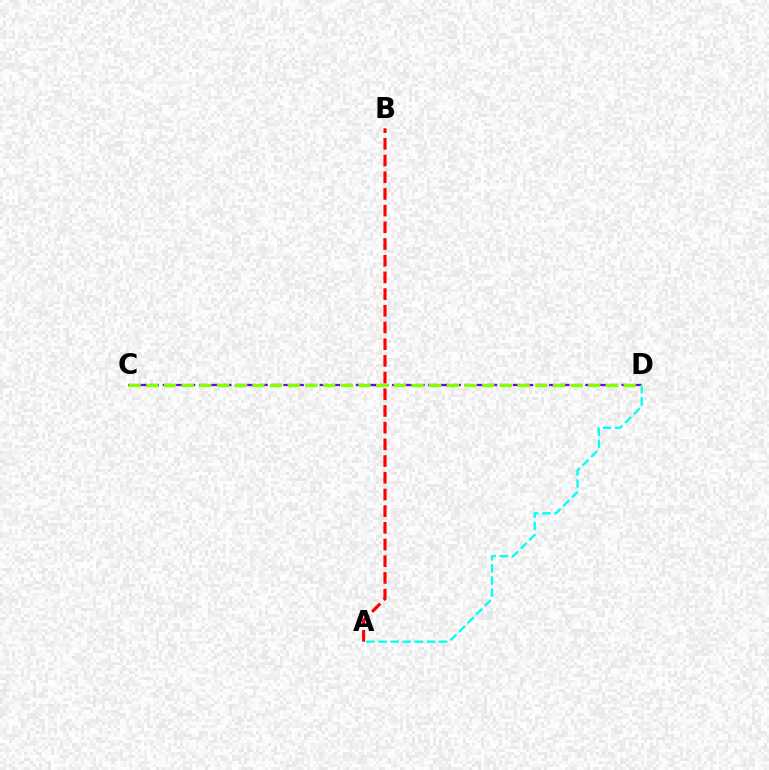{('C', 'D'): [{'color': '#7200ff', 'line_style': 'dashed', 'thickness': 1.64}, {'color': '#84ff00', 'line_style': 'dashed', 'thickness': 2.4}], ('A', 'B'): [{'color': '#ff0000', 'line_style': 'dashed', 'thickness': 2.27}], ('A', 'D'): [{'color': '#00fff6', 'line_style': 'dashed', 'thickness': 1.65}]}